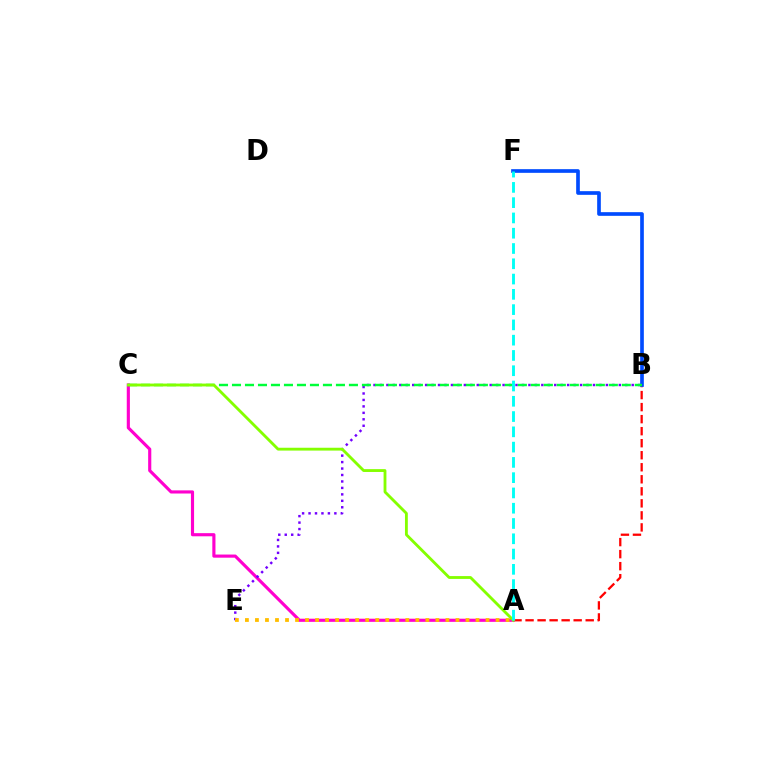{('A', 'B'): [{'color': '#ff0000', 'line_style': 'dashed', 'thickness': 1.63}], ('B', 'F'): [{'color': '#004bff', 'line_style': 'solid', 'thickness': 2.64}], ('A', 'C'): [{'color': '#ff00cf', 'line_style': 'solid', 'thickness': 2.26}, {'color': '#84ff00', 'line_style': 'solid', 'thickness': 2.04}], ('B', 'E'): [{'color': '#7200ff', 'line_style': 'dotted', 'thickness': 1.75}], ('B', 'C'): [{'color': '#00ff39', 'line_style': 'dashed', 'thickness': 1.77}], ('A', 'E'): [{'color': '#ffbd00', 'line_style': 'dotted', 'thickness': 2.72}], ('A', 'F'): [{'color': '#00fff6', 'line_style': 'dashed', 'thickness': 2.08}]}